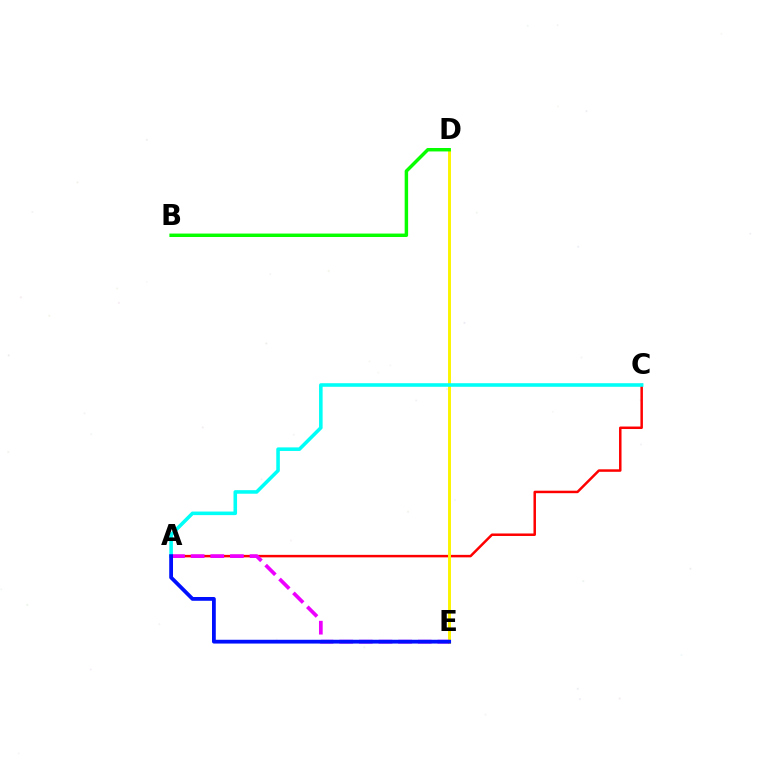{('A', 'C'): [{'color': '#ff0000', 'line_style': 'solid', 'thickness': 1.8}, {'color': '#00fff6', 'line_style': 'solid', 'thickness': 2.57}], ('D', 'E'): [{'color': '#fcf500', 'line_style': 'solid', 'thickness': 2.11}], ('A', 'E'): [{'color': '#ee00ff', 'line_style': 'dashed', 'thickness': 2.67}, {'color': '#0010ff', 'line_style': 'solid', 'thickness': 2.73}], ('B', 'D'): [{'color': '#08ff00', 'line_style': 'solid', 'thickness': 2.48}]}